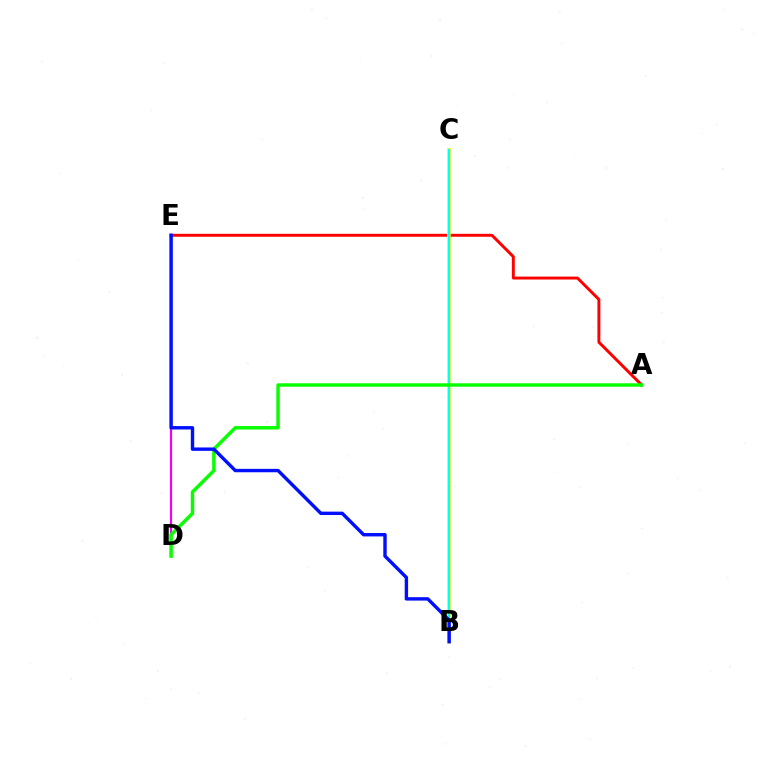{('A', 'E'): [{'color': '#ff0000', 'line_style': 'solid', 'thickness': 2.11}], ('D', 'E'): [{'color': '#ee00ff', 'line_style': 'solid', 'thickness': 1.59}], ('B', 'C'): [{'color': '#fcf500', 'line_style': 'solid', 'thickness': 2.55}, {'color': '#00fff6', 'line_style': 'solid', 'thickness': 1.59}], ('A', 'D'): [{'color': '#08ff00', 'line_style': 'solid', 'thickness': 2.48}], ('B', 'E'): [{'color': '#0010ff', 'line_style': 'solid', 'thickness': 2.45}]}